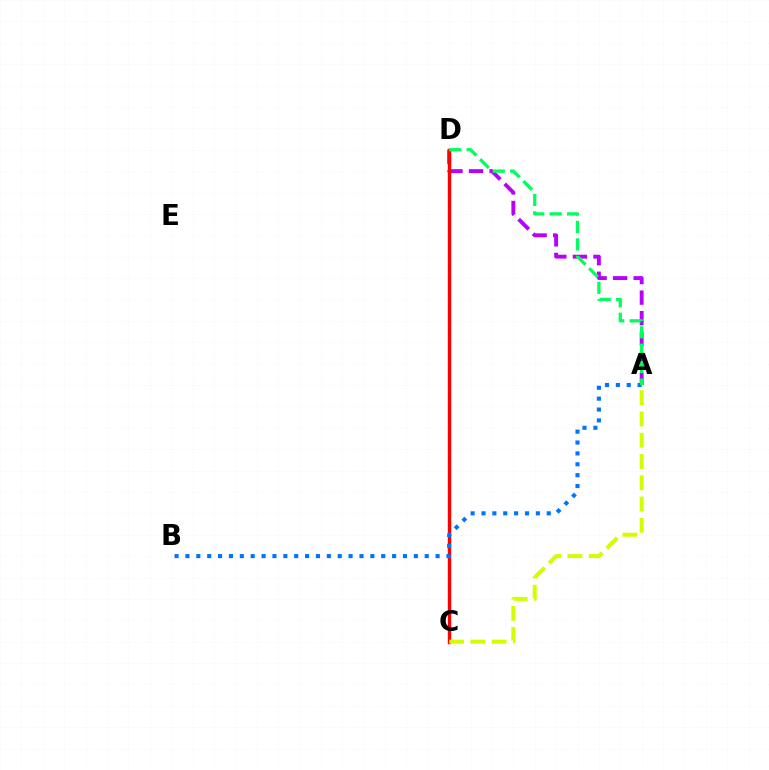{('A', 'D'): [{'color': '#b900ff', 'line_style': 'dashed', 'thickness': 2.79}, {'color': '#00ff5c', 'line_style': 'dashed', 'thickness': 2.37}], ('C', 'D'): [{'color': '#ff0000', 'line_style': 'solid', 'thickness': 2.45}], ('A', 'B'): [{'color': '#0074ff', 'line_style': 'dotted', 'thickness': 2.96}], ('A', 'C'): [{'color': '#d1ff00', 'line_style': 'dashed', 'thickness': 2.89}]}